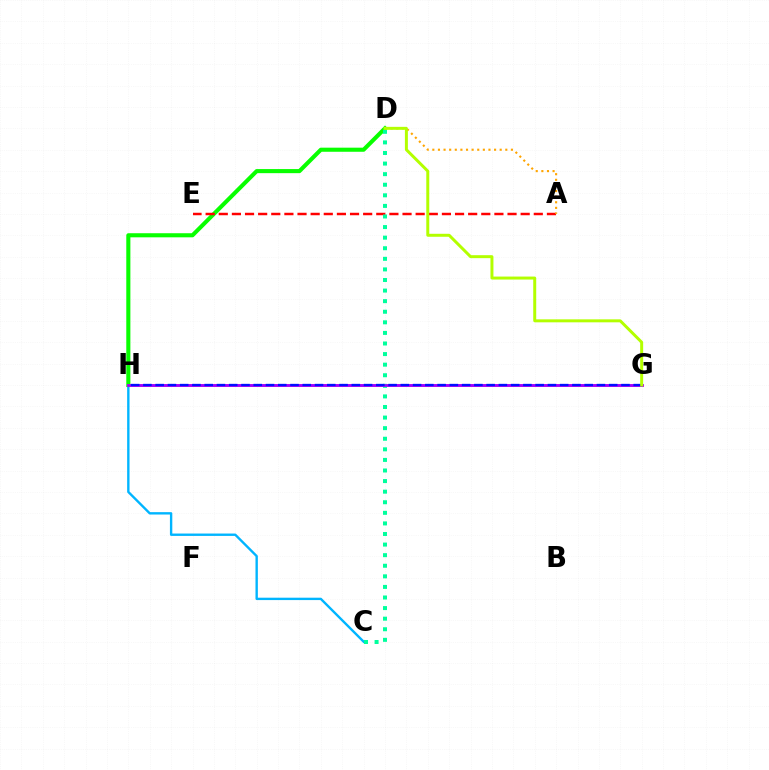{('C', 'H'): [{'color': '#00b5ff', 'line_style': 'solid', 'thickness': 1.71}], ('D', 'H'): [{'color': '#08ff00', 'line_style': 'solid', 'thickness': 2.95}], ('G', 'H'): [{'color': '#ff00bd', 'line_style': 'solid', 'thickness': 1.81}, {'color': '#9b00ff', 'line_style': 'solid', 'thickness': 1.91}, {'color': '#0010ff', 'line_style': 'dashed', 'thickness': 1.67}], ('A', 'E'): [{'color': '#ff0000', 'line_style': 'dashed', 'thickness': 1.78}], ('C', 'D'): [{'color': '#00ff9d', 'line_style': 'dotted', 'thickness': 2.88}], ('A', 'D'): [{'color': '#ffa500', 'line_style': 'dotted', 'thickness': 1.53}], ('D', 'G'): [{'color': '#b3ff00', 'line_style': 'solid', 'thickness': 2.14}]}